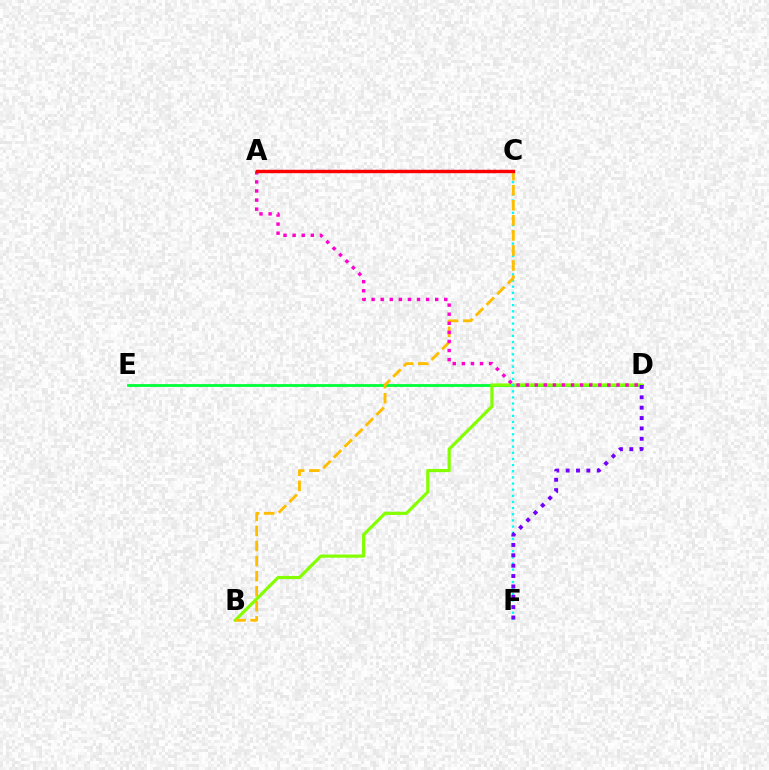{('A', 'C'): [{'color': '#004bff', 'line_style': 'dotted', 'thickness': 1.61}, {'color': '#ff0000', 'line_style': 'solid', 'thickness': 2.44}], ('D', 'E'): [{'color': '#00ff39', 'line_style': 'solid', 'thickness': 2.02}], ('B', 'D'): [{'color': '#84ff00', 'line_style': 'solid', 'thickness': 2.29}], ('C', 'F'): [{'color': '#00fff6', 'line_style': 'dotted', 'thickness': 1.67}], ('B', 'C'): [{'color': '#ffbd00', 'line_style': 'dashed', 'thickness': 2.05}], ('D', 'F'): [{'color': '#7200ff', 'line_style': 'dotted', 'thickness': 2.82}], ('A', 'D'): [{'color': '#ff00cf', 'line_style': 'dotted', 'thickness': 2.47}]}